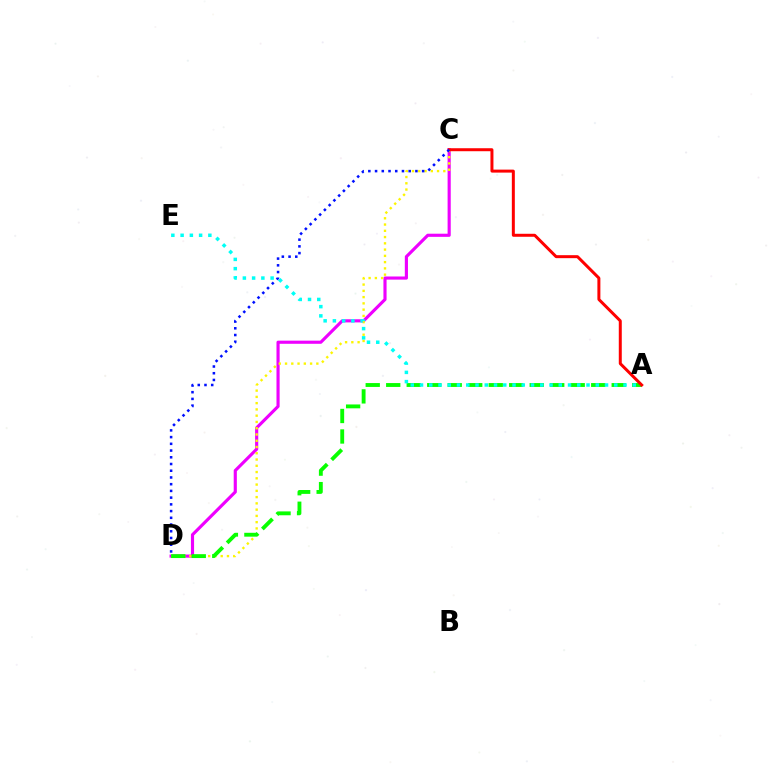{('C', 'D'): [{'color': '#ee00ff', 'line_style': 'solid', 'thickness': 2.26}, {'color': '#fcf500', 'line_style': 'dotted', 'thickness': 1.7}, {'color': '#0010ff', 'line_style': 'dotted', 'thickness': 1.83}], ('A', 'D'): [{'color': '#08ff00', 'line_style': 'dashed', 'thickness': 2.78}], ('A', 'E'): [{'color': '#00fff6', 'line_style': 'dotted', 'thickness': 2.51}], ('A', 'C'): [{'color': '#ff0000', 'line_style': 'solid', 'thickness': 2.15}]}